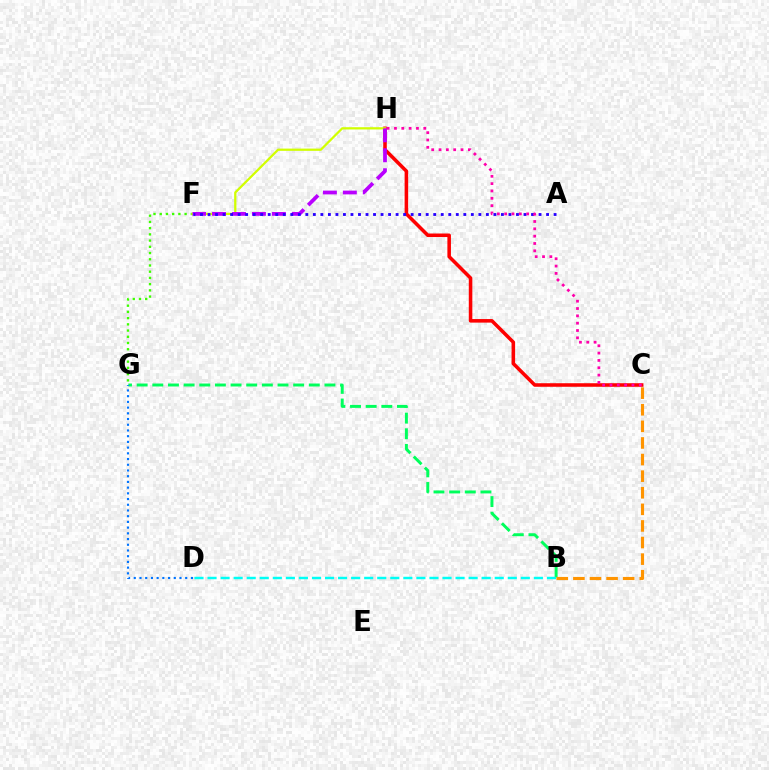{('B', 'G'): [{'color': '#00ff5c', 'line_style': 'dashed', 'thickness': 2.13}], ('F', 'G'): [{'color': '#3dff00', 'line_style': 'dotted', 'thickness': 1.69}], ('B', 'C'): [{'color': '#ff9400', 'line_style': 'dashed', 'thickness': 2.25}], ('C', 'H'): [{'color': '#ff0000', 'line_style': 'solid', 'thickness': 2.55}, {'color': '#ff00ac', 'line_style': 'dotted', 'thickness': 1.99}], ('F', 'H'): [{'color': '#d1ff00', 'line_style': 'solid', 'thickness': 1.62}, {'color': '#b900ff', 'line_style': 'dashed', 'thickness': 2.71}], ('B', 'D'): [{'color': '#00fff6', 'line_style': 'dashed', 'thickness': 1.77}], ('A', 'F'): [{'color': '#2500ff', 'line_style': 'dotted', 'thickness': 2.04}], ('D', 'G'): [{'color': '#0074ff', 'line_style': 'dotted', 'thickness': 1.55}]}